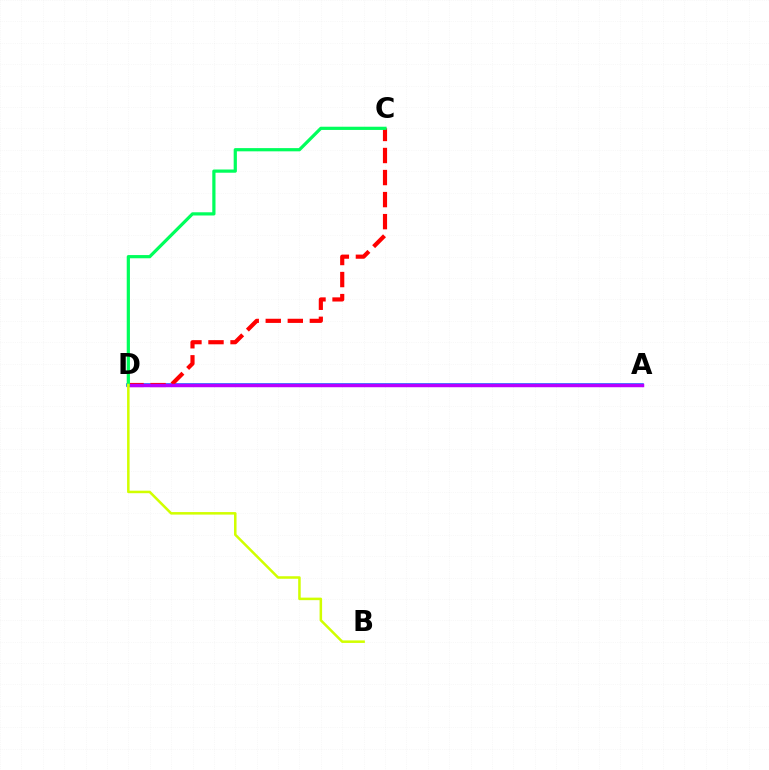{('A', 'D'): [{'color': '#0074ff', 'line_style': 'solid', 'thickness': 2.56}, {'color': '#b900ff', 'line_style': 'solid', 'thickness': 2.49}], ('C', 'D'): [{'color': '#ff0000', 'line_style': 'dashed', 'thickness': 2.99}, {'color': '#00ff5c', 'line_style': 'solid', 'thickness': 2.31}], ('B', 'D'): [{'color': '#d1ff00', 'line_style': 'solid', 'thickness': 1.82}]}